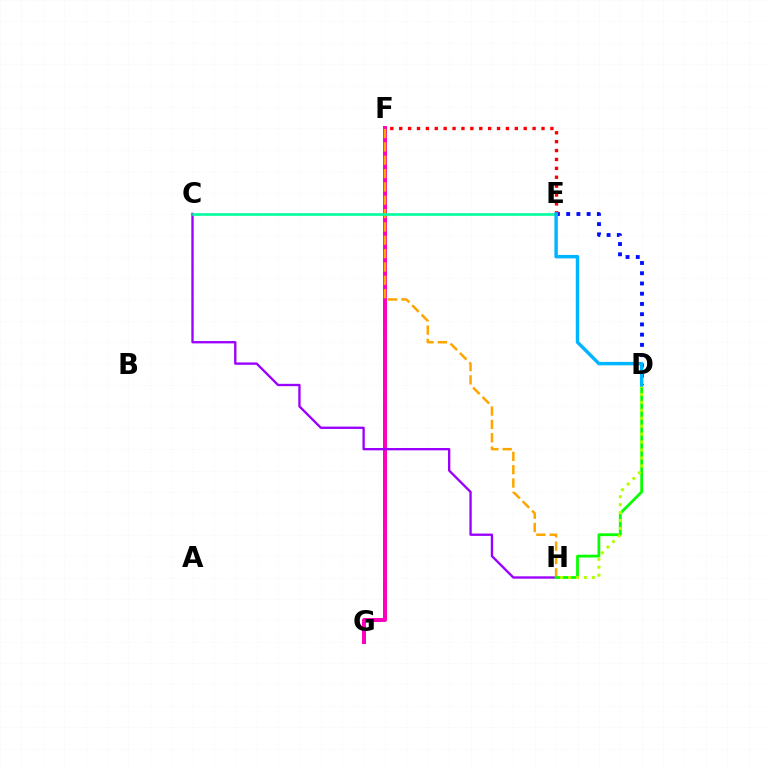{('F', 'G'): [{'color': '#ff00bd', 'line_style': 'solid', 'thickness': 2.87}], ('C', 'H'): [{'color': '#9b00ff', 'line_style': 'solid', 'thickness': 1.69}], ('D', 'E'): [{'color': '#0010ff', 'line_style': 'dotted', 'thickness': 2.78}, {'color': '#00b5ff', 'line_style': 'solid', 'thickness': 2.47}], ('F', 'H'): [{'color': '#ffa500', 'line_style': 'dashed', 'thickness': 1.81}], ('D', 'H'): [{'color': '#08ff00', 'line_style': 'solid', 'thickness': 2.01}, {'color': '#b3ff00', 'line_style': 'dotted', 'thickness': 2.16}], ('E', 'F'): [{'color': '#ff0000', 'line_style': 'dotted', 'thickness': 2.42}], ('C', 'E'): [{'color': '#00ff9d', 'line_style': 'solid', 'thickness': 1.88}]}